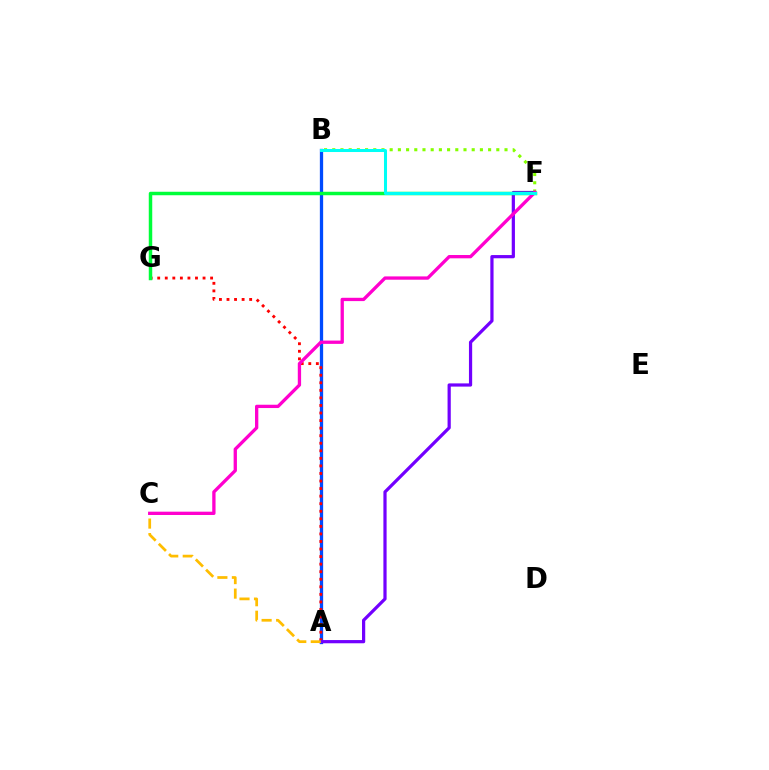{('B', 'F'): [{'color': '#84ff00', 'line_style': 'dotted', 'thickness': 2.23}, {'color': '#00fff6', 'line_style': 'solid', 'thickness': 2.18}], ('A', 'B'): [{'color': '#004bff', 'line_style': 'solid', 'thickness': 2.36}], ('A', 'G'): [{'color': '#ff0000', 'line_style': 'dotted', 'thickness': 2.05}], ('A', 'F'): [{'color': '#7200ff', 'line_style': 'solid', 'thickness': 2.31}], ('A', 'C'): [{'color': '#ffbd00', 'line_style': 'dashed', 'thickness': 1.97}], ('F', 'G'): [{'color': '#00ff39', 'line_style': 'solid', 'thickness': 2.5}], ('C', 'F'): [{'color': '#ff00cf', 'line_style': 'solid', 'thickness': 2.38}]}